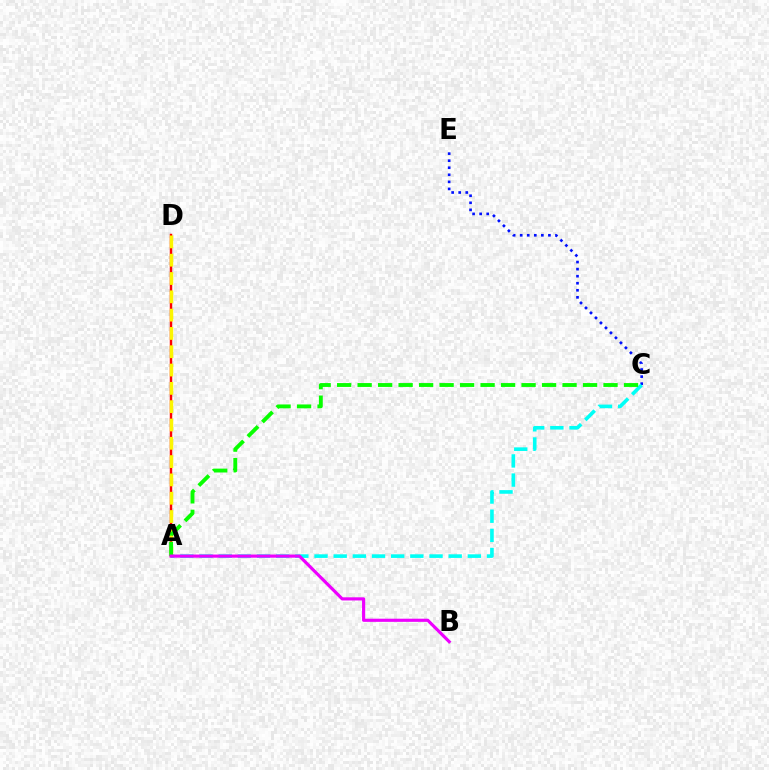{('A', 'D'): [{'color': '#ff0000', 'line_style': 'solid', 'thickness': 1.76}, {'color': '#fcf500', 'line_style': 'dashed', 'thickness': 2.49}], ('C', 'E'): [{'color': '#0010ff', 'line_style': 'dotted', 'thickness': 1.92}], ('A', 'C'): [{'color': '#00fff6', 'line_style': 'dashed', 'thickness': 2.6}, {'color': '#08ff00', 'line_style': 'dashed', 'thickness': 2.78}], ('A', 'B'): [{'color': '#ee00ff', 'line_style': 'solid', 'thickness': 2.27}]}